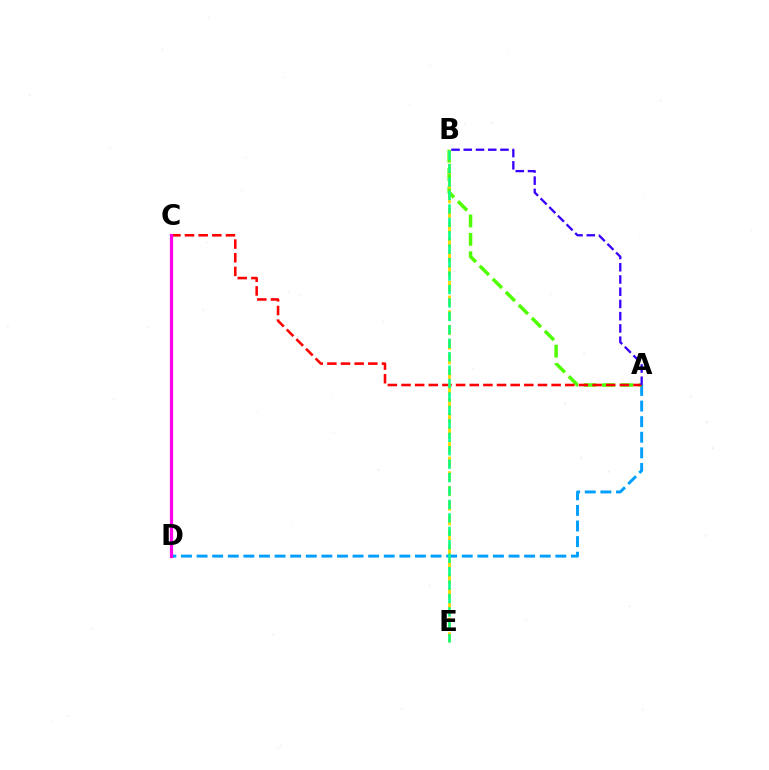{('A', 'D'): [{'color': '#009eff', 'line_style': 'dashed', 'thickness': 2.12}], ('A', 'B'): [{'color': '#4fff00', 'line_style': 'dashed', 'thickness': 2.5}, {'color': '#3700ff', 'line_style': 'dashed', 'thickness': 1.66}], ('A', 'C'): [{'color': '#ff0000', 'line_style': 'dashed', 'thickness': 1.85}], ('B', 'E'): [{'color': '#ffd500', 'line_style': 'dashed', 'thickness': 1.99}, {'color': '#00ff86', 'line_style': 'dashed', 'thickness': 1.83}], ('C', 'D'): [{'color': '#ff00ed', 'line_style': 'solid', 'thickness': 2.31}]}